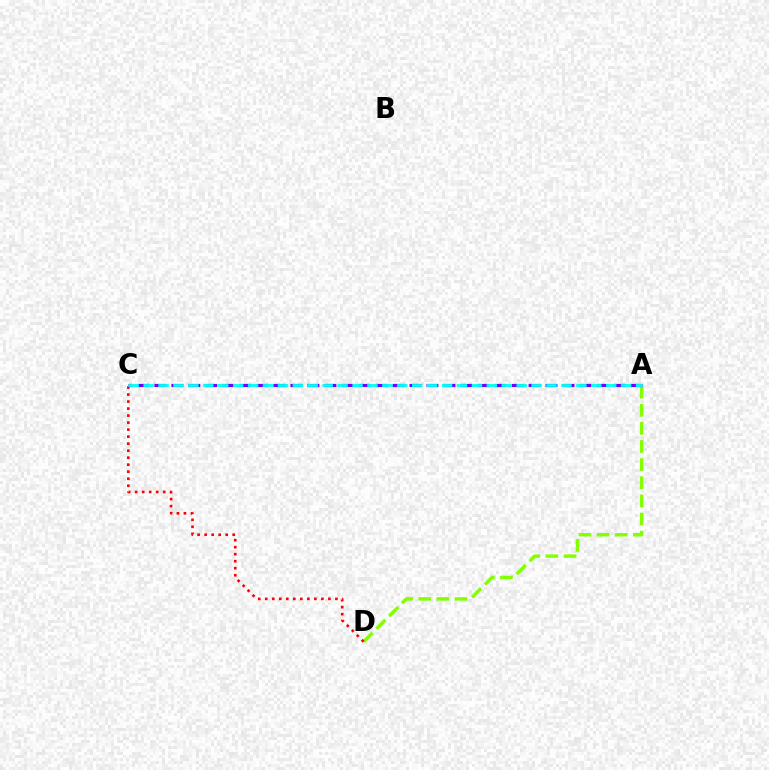{('A', 'D'): [{'color': '#84ff00', 'line_style': 'dashed', 'thickness': 2.46}], ('C', 'D'): [{'color': '#ff0000', 'line_style': 'dotted', 'thickness': 1.91}], ('A', 'C'): [{'color': '#7200ff', 'line_style': 'dashed', 'thickness': 2.31}, {'color': '#00fff6', 'line_style': 'dashed', 'thickness': 2.03}]}